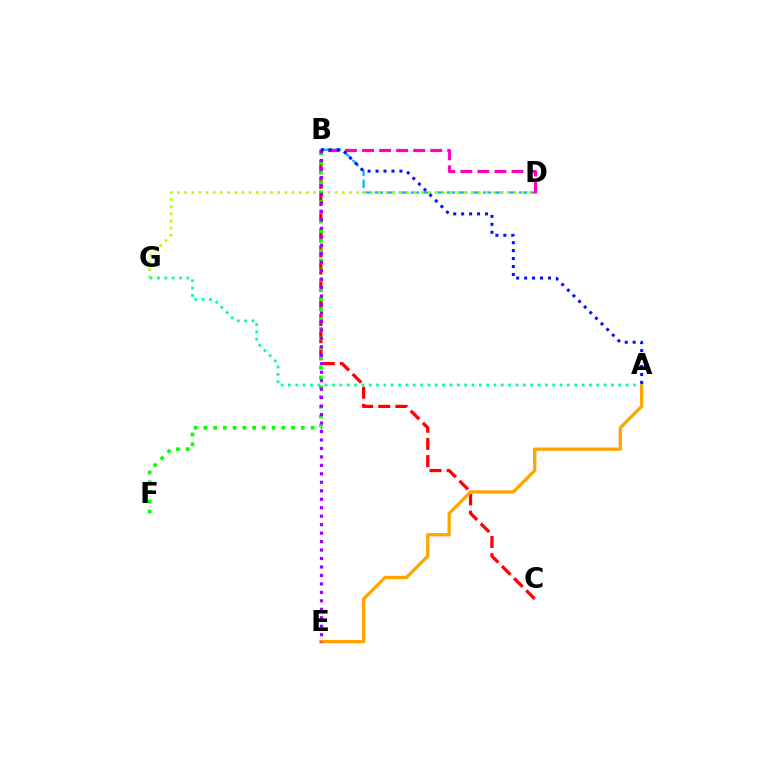{('B', 'D'): [{'color': '#00b5ff', 'line_style': 'dashed', 'thickness': 1.63}, {'color': '#ff00bd', 'line_style': 'dashed', 'thickness': 2.32}], ('B', 'C'): [{'color': '#ff0000', 'line_style': 'dashed', 'thickness': 2.33}], ('D', 'G'): [{'color': '#b3ff00', 'line_style': 'dotted', 'thickness': 1.95}], ('A', 'E'): [{'color': '#ffa500', 'line_style': 'solid', 'thickness': 2.38}], ('B', 'F'): [{'color': '#08ff00', 'line_style': 'dotted', 'thickness': 2.65}], ('B', 'E'): [{'color': '#9b00ff', 'line_style': 'dotted', 'thickness': 2.3}], ('A', 'G'): [{'color': '#00ff9d', 'line_style': 'dotted', 'thickness': 1.99}], ('A', 'B'): [{'color': '#0010ff', 'line_style': 'dotted', 'thickness': 2.16}]}